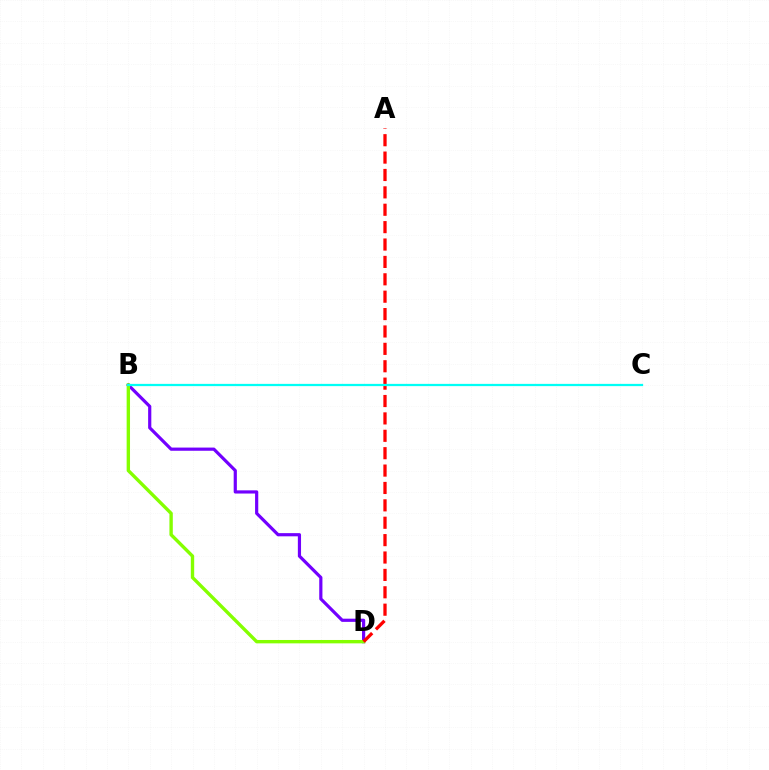{('B', 'D'): [{'color': '#7200ff', 'line_style': 'solid', 'thickness': 2.3}, {'color': '#84ff00', 'line_style': 'solid', 'thickness': 2.43}], ('A', 'D'): [{'color': '#ff0000', 'line_style': 'dashed', 'thickness': 2.36}], ('B', 'C'): [{'color': '#00fff6', 'line_style': 'solid', 'thickness': 1.62}]}